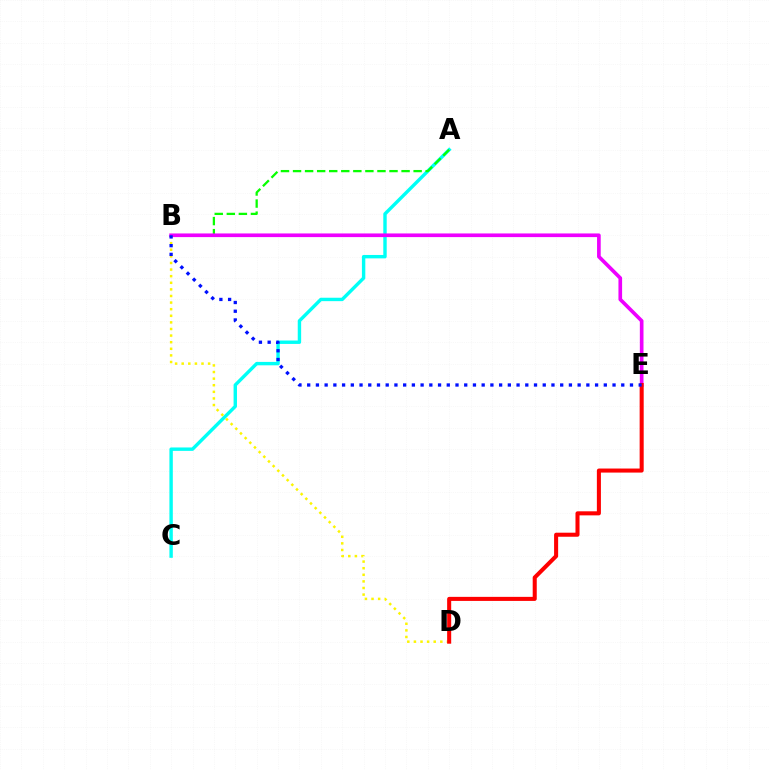{('A', 'C'): [{'color': '#00fff6', 'line_style': 'solid', 'thickness': 2.45}], ('B', 'D'): [{'color': '#fcf500', 'line_style': 'dotted', 'thickness': 1.79}], ('A', 'B'): [{'color': '#08ff00', 'line_style': 'dashed', 'thickness': 1.64}], ('B', 'E'): [{'color': '#ee00ff', 'line_style': 'solid', 'thickness': 2.63}, {'color': '#0010ff', 'line_style': 'dotted', 'thickness': 2.37}], ('D', 'E'): [{'color': '#ff0000', 'line_style': 'solid', 'thickness': 2.92}]}